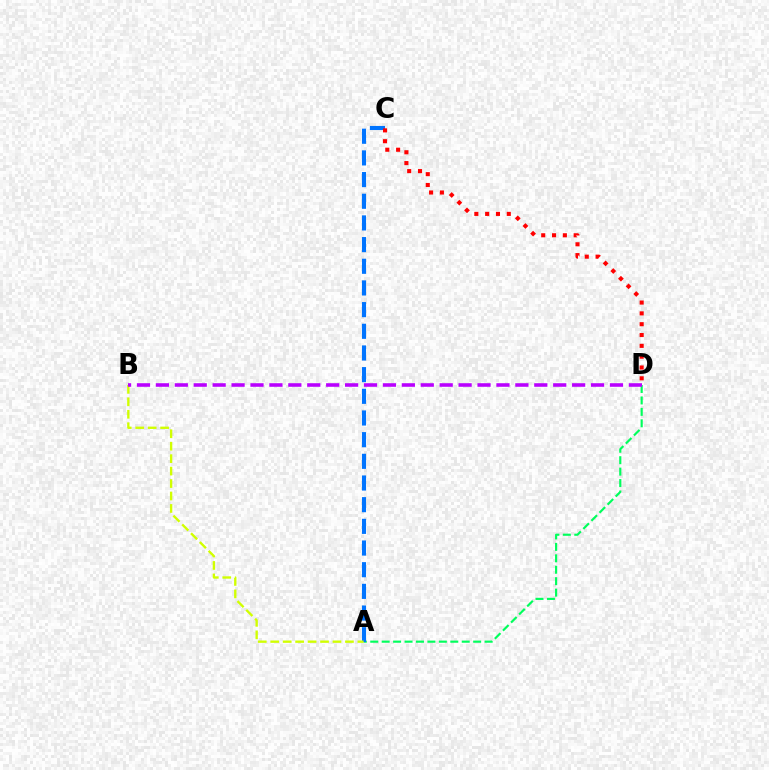{('A', 'D'): [{'color': '#00ff5c', 'line_style': 'dashed', 'thickness': 1.55}], ('A', 'C'): [{'color': '#0074ff', 'line_style': 'dashed', 'thickness': 2.94}], ('A', 'B'): [{'color': '#d1ff00', 'line_style': 'dashed', 'thickness': 1.69}], ('C', 'D'): [{'color': '#ff0000', 'line_style': 'dotted', 'thickness': 2.94}], ('B', 'D'): [{'color': '#b900ff', 'line_style': 'dashed', 'thickness': 2.57}]}